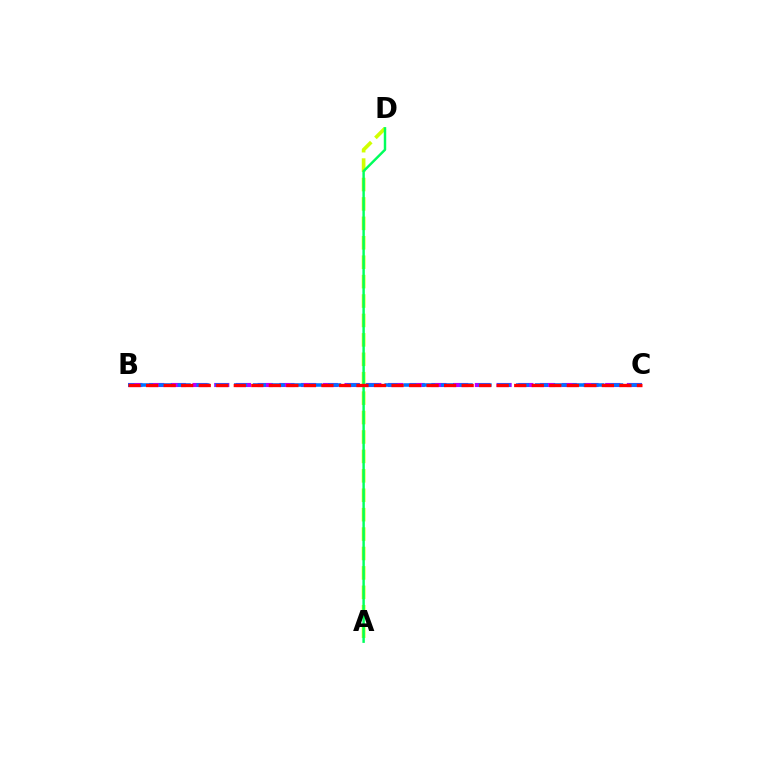{('B', 'C'): [{'color': '#b900ff', 'line_style': 'dashed', 'thickness': 2.95}, {'color': '#0074ff', 'line_style': 'dashed', 'thickness': 2.55}, {'color': '#ff0000', 'line_style': 'dashed', 'thickness': 2.38}], ('A', 'D'): [{'color': '#d1ff00', 'line_style': 'dashed', 'thickness': 2.64}, {'color': '#00ff5c', 'line_style': 'solid', 'thickness': 1.76}]}